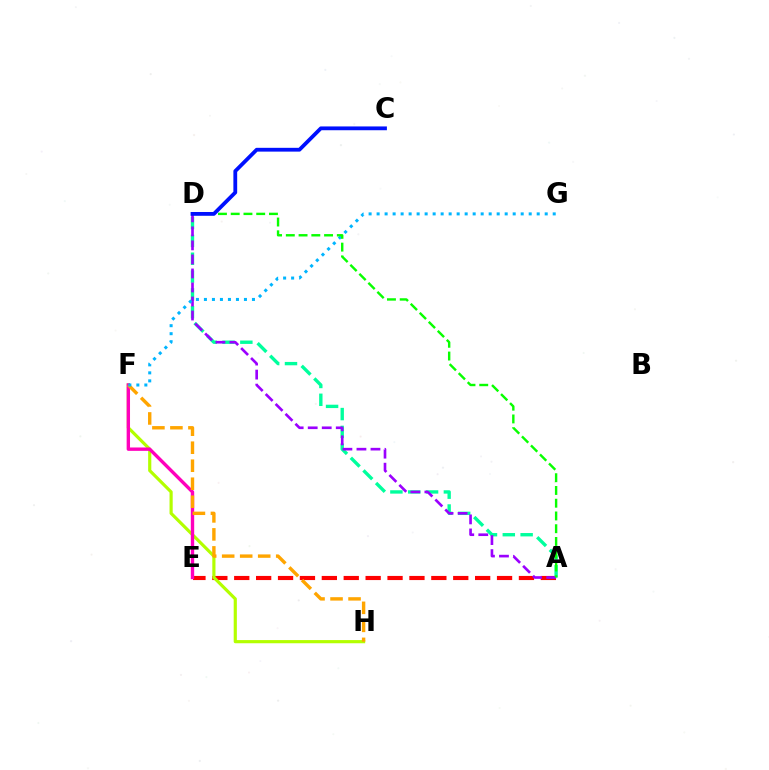{('A', 'E'): [{'color': '#ff0000', 'line_style': 'dashed', 'thickness': 2.98}], ('F', 'H'): [{'color': '#b3ff00', 'line_style': 'solid', 'thickness': 2.28}, {'color': '#ffa500', 'line_style': 'dashed', 'thickness': 2.45}], ('A', 'D'): [{'color': '#00ff9d', 'line_style': 'dashed', 'thickness': 2.42}, {'color': '#9b00ff', 'line_style': 'dashed', 'thickness': 1.91}, {'color': '#08ff00', 'line_style': 'dashed', 'thickness': 1.73}], ('E', 'F'): [{'color': '#ff00bd', 'line_style': 'solid', 'thickness': 2.43}], ('F', 'G'): [{'color': '#00b5ff', 'line_style': 'dotted', 'thickness': 2.17}], ('C', 'D'): [{'color': '#0010ff', 'line_style': 'solid', 'thickness': 2.73}]}